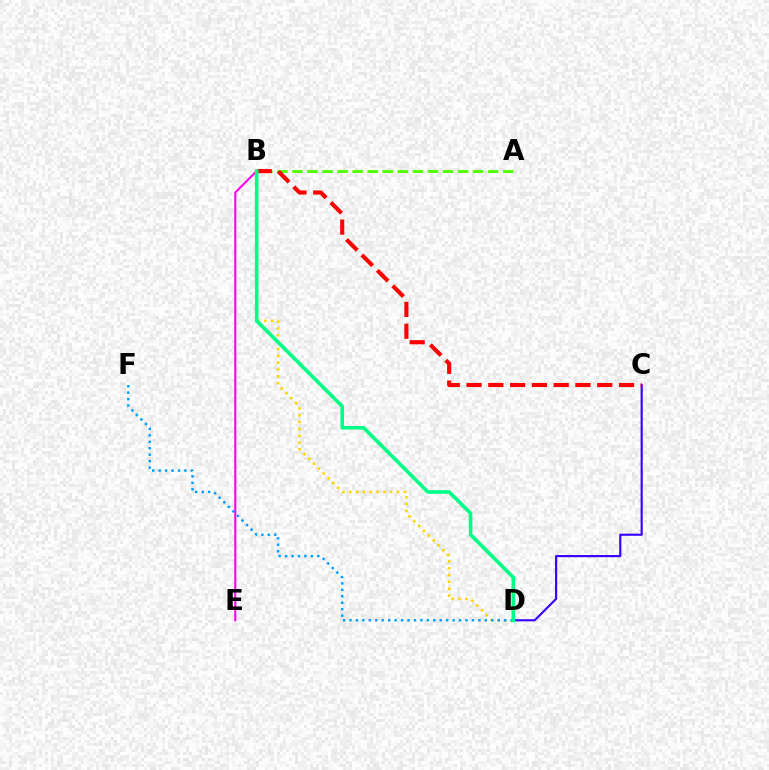{('B', 'D'): [{'color': '#ffd500', 'line_style': 'dotted', 'thickness': 1.85}, {'color': '#00ff86', 'line_style': 'solid', 'thickness': 2.6}], ('A', 'B'): [{'color': '#4fff00', 'line_style': 'dashed', 'thickness': 2.05}], ('C', 'D'): [{'color': '#3700ff', 'line_style': 'solid', 'thickness': 1.54}], ('B', 'C'): [{'color': '#ff0000', 'line_style': 'dashed', 'thickness': 2.96}], ('B', 'E'): [{'color': '#ff00ed', 'line_style': 'solid', 'thickness': 1.5}], ('D', 'F'): [{'color': '#009eff', 'line_style': 'dotted', 'thickness': 1.75}]}